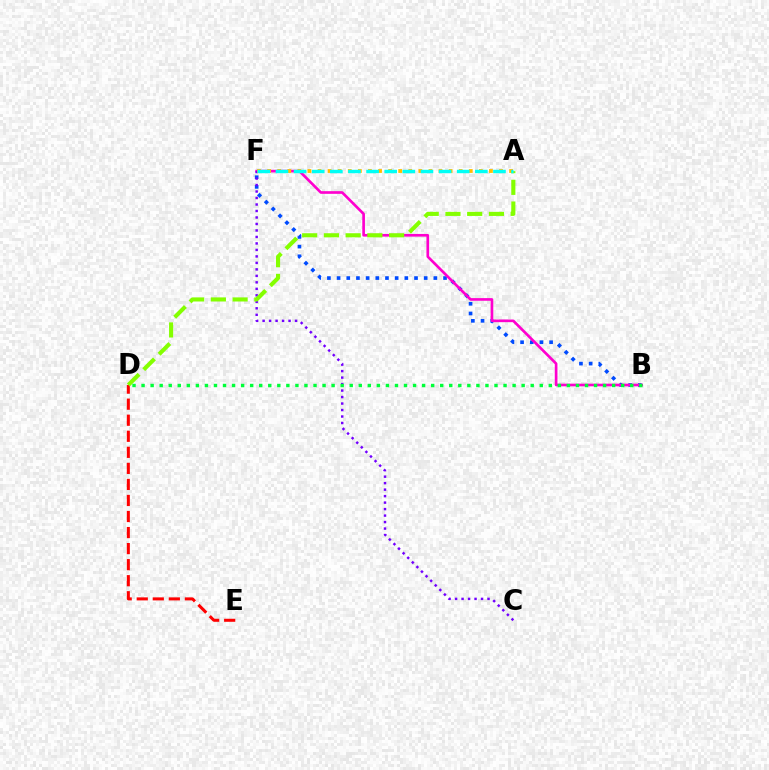{('B', 'F'): [{'color': '#004bff', 'line_style': 'dotted', 'thickness': 2.63}, {'color': '#ff00cf', 'line_style': 'solid', 'thickness': 1.92}], ('D', 'E'): [{'color': '#ff0000', 'line_style': 'dashed', 'thickness': 2.18}], ('C', 'F'): [{'color': '#7200ff', 'line_style': 'dotted', 'thickness': 1.76}], ('A', 'F'): [{'color': '#ffbd00', 'line_style': 'dotted', 'thickness': 2.74}, {'color': '#00fff6', 'line_style': 'dashed', 'thickness': 2.46}], ('A', 'D'): [{'color': '#84ff00', 'line_style': 'dashed', 'thickness': 2.95}], ('B', 'D'): [{'color': '#00ff39', 'line_style': 'dotted', 'thickness': 2.46}]}